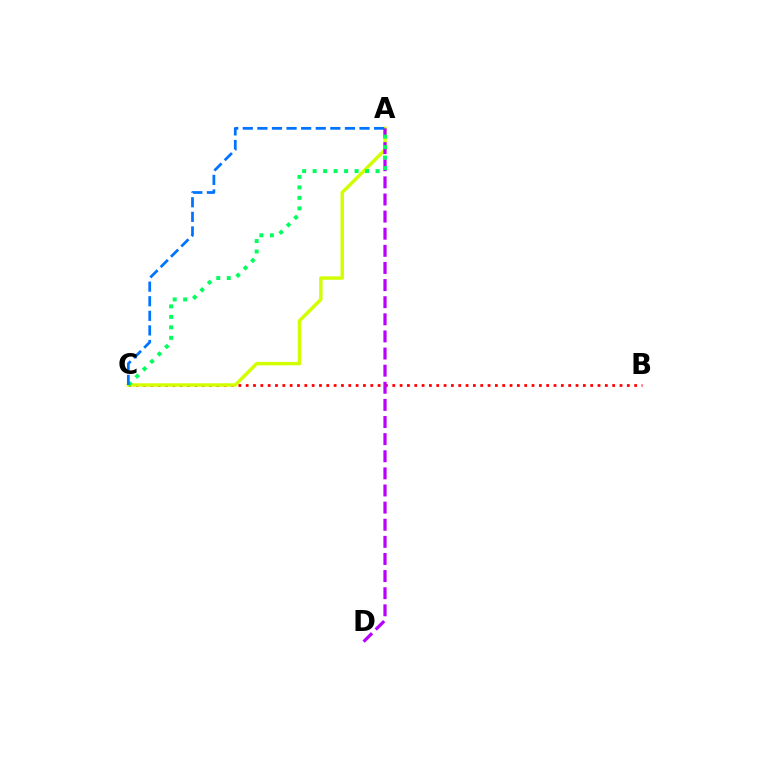{('B', 'C'): [{'color': '#ff0000', 'line_style': 'dotted', 'thickness': 1.99}], ('A', 'C'): [{'color': '#d1ff00', 'line_style': 'solid', 'thickness': 2.47}, {'color': '#00ff5c', 'line_style': 'dotted', 'thickness': 2.85}, {'color': '#0074ff', 'line_style': 'dashed', 'thickness': 1.98}], ('A', 'D'): [{'color': '#b900ff', 'line_style': 'dashed', 'thickness': 2.33}]}